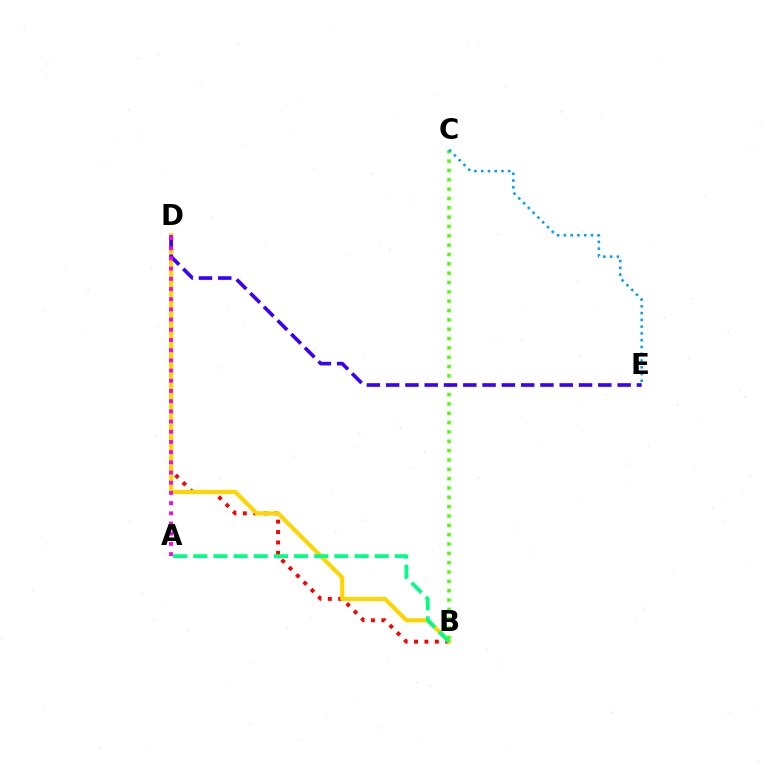{('B', 'D'): [{'color': '#ff0000', 'line_style': 'dotted', 'thickness': 2.82}, {'color': '#ffd500', 'line_style': 'solid', 'thickness': 2.96}], ('B', 'C'): [{'color': '#4fff00', 'line_style': 'dotted', 'thickness': 2.54}], ('A', 'B'): [{'color': '#00ff86', 'line_style': 'dashed', 'thickness': 2.74}], ('D', 'E'): [{'color': '#3700ff', 'line_style': 'dashed', 'thickness': 2.62}], ('A', 'D'): [{'color': '#ff00ed', 'line_style': 'dotted', 'thickness': 2.77}], ('C', 'E'): [{'color': '#009eff', 'line_style': 'dotted', 'thickness': 1.84}]}